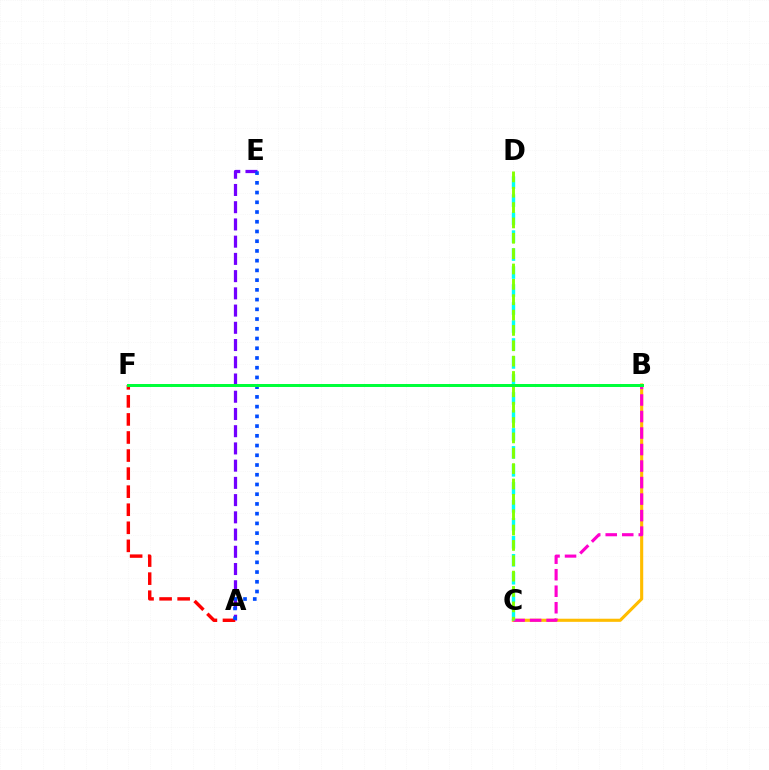{('B', 'C'): [{'color': '#ffbd00', 'line_style': 'solid', 'thickness': 2.24}, {'color': '#ff00cf', 'line_style': 'dashed', 'thickness': 2.24}], ('A', 'E'): [{'color': '#7200ff', 'line_style': 'dashed', 'thickness': 2.34}, {'color': '#004bff', 'line_style': 'dotted', 'thickness': 2.64}], ('A', 'F'): [{'color': '#ff0000', 'line_style': 'dashed', 'thickness': 2.45}], ('C', 'D'): [{'color': '#00fff6', 'line_style': 'dashed', 'thickness': 2.44}, {'color': '#84ff00', 'line_style': 'dashed', 'thickness': 2.09}], ('B', 'F'): [{'color': '#00ff39', 'line_style': 'solid', 'thickness': 2.15}]}